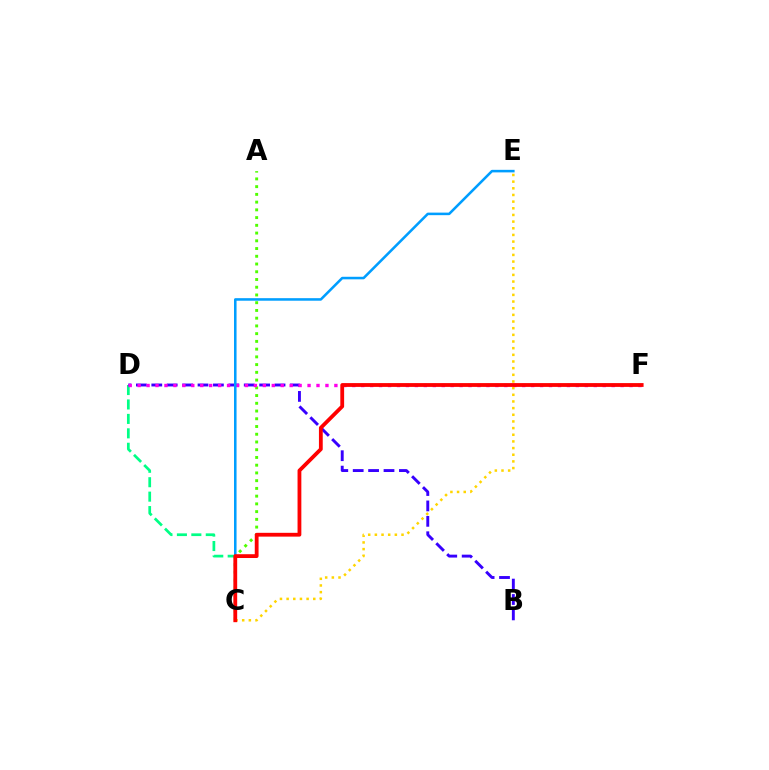{('A', 'C'): [{'color': '#4fff00', 'line_style': 'dotted', 'thickness': 2.1}], ('C', 'D'): [{'color': '#00ff86', 'line_style': 'dashed', 'thickness': 1.96}], ('B', 'D'): [{'color': '#3700ff', 'line_style': 'dashed', 'thickness': 2.09}], ('D', 'F'): [{'color': '#ff00ed', 'line_style': 'dotted', 'thickness': 2.43}], ('C', 'E'): [{'color': '#009eff', 'line_style': 'solid', 'thickness': 1.83}, {'color': '#ffd500', 'line_style': 'dotted', 'thickness': 1.81}], ('C', 'F'): [{'color': '#ff0000', 'line_style': 'solid', 'thickness': 2.74}]}